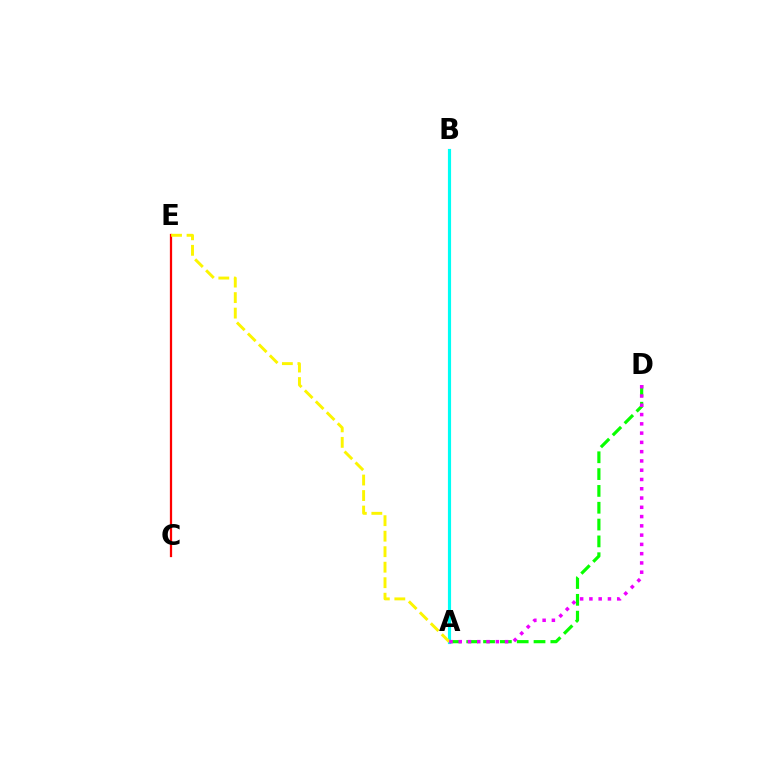{('C', 'E'): [{'color': '#ff0000', 'line_style': 'solid', 'thickness': 1.62}], ('A', 'D'): [{'color': '#08ff00', 'line_style': 'dashed', 'thickness': 2.29}, {'color': '#ee00ff', 'line_style': 'dotted', 'thickness': 2.52}], ('A', 'B'): [{'color': '#0010ff', 'line_style': 'dotted', 'thickness': 2.02}, {'color': '#00fff6', 'line_style': 'solid', 'thickness': 2.27}], ('A', 'E'): [{'color': '#fcf500', 'line_style': 'dashed', 'thickness': 2.11}]}